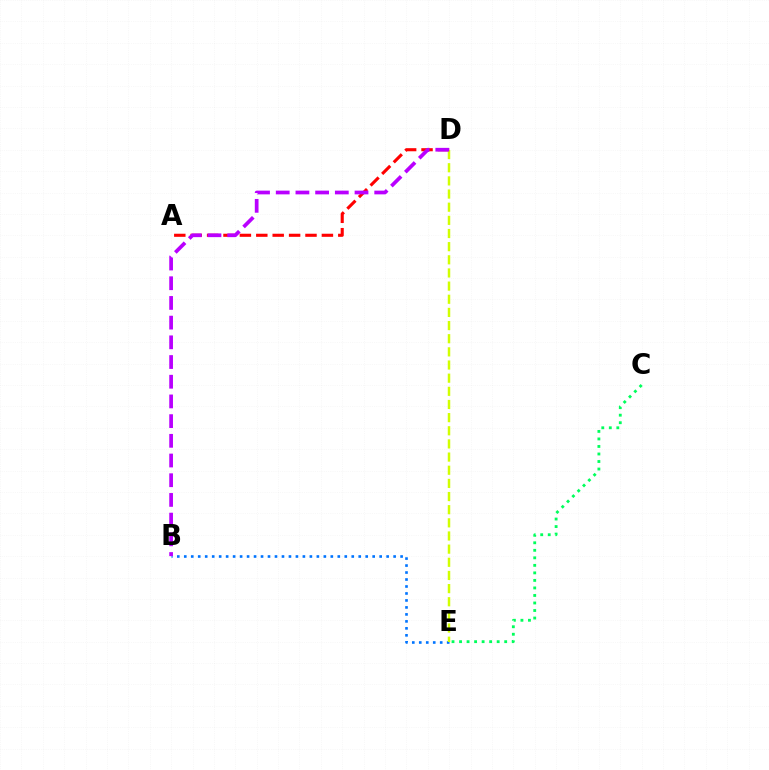{('C', 'E'): [{'color': '#00ff5c', 'line_style': 'dotted', 'thickness': 2.04}], ('A', 'D'): [{'color': '#ff0000', 'line_style': 'dashed', 'thickness': 2.23}], ('B', 'E'): [{'color': '#0074ff', 'line_style': 'dotted', 'thickness': 1.9}], ('D', 'E'): [{'color': '#d1ff00', 'line_style': 'dashed', 'thickness': 1.79}], ('B', 'D'): [{'color': '#b900ff', 'line_style': 'dashed', 'thickness': 2.68}]}